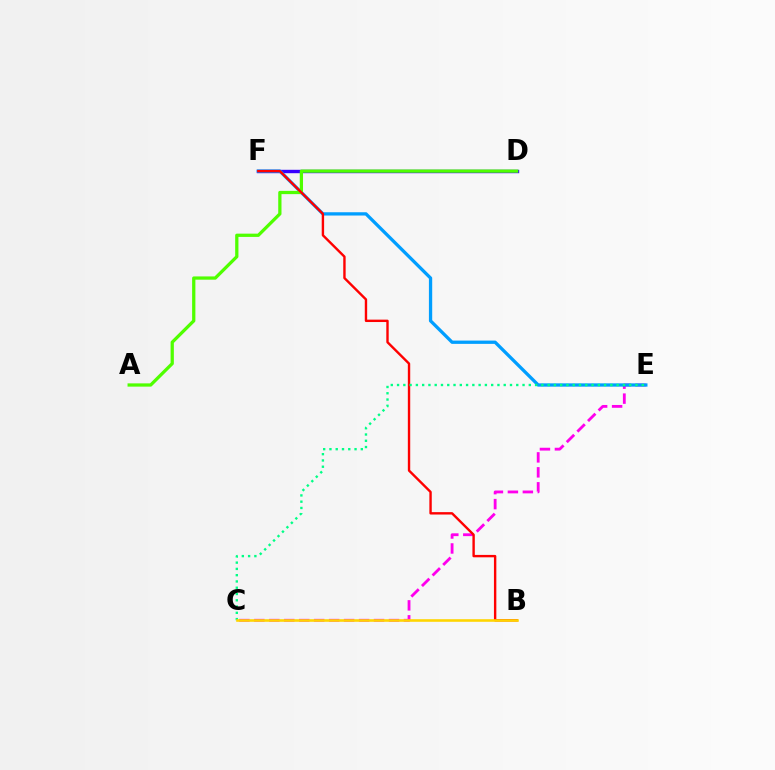{('C', 'E'): [{'color': '#ff00ed', 'line_style': 'dashed', 'thickness': 2.03}, {'color': '#00ff86', 'line_style': 'dotted', 'thickness': 1.7}], ('D', 'F'): [{'color': '#3700ff', 'line_style': 'solid', 'thickness': 2.45}], ('E', 'F'): [{'color': '#009eff', 'line_style': 'solid', 'thickness': 2.37}], ('A', 'D'): [{'color': '#4fff00', 'line_style': 'solid', 'thickness': 2.35}], ('B', 'F'): [{'color': '#ff0000', 'line_style': 'solid', 'thickness': 1.72}], ('B', 'C'): [{'color': '#ffd500', 'line_style': 'solid', 'thickness': 1.87}]}